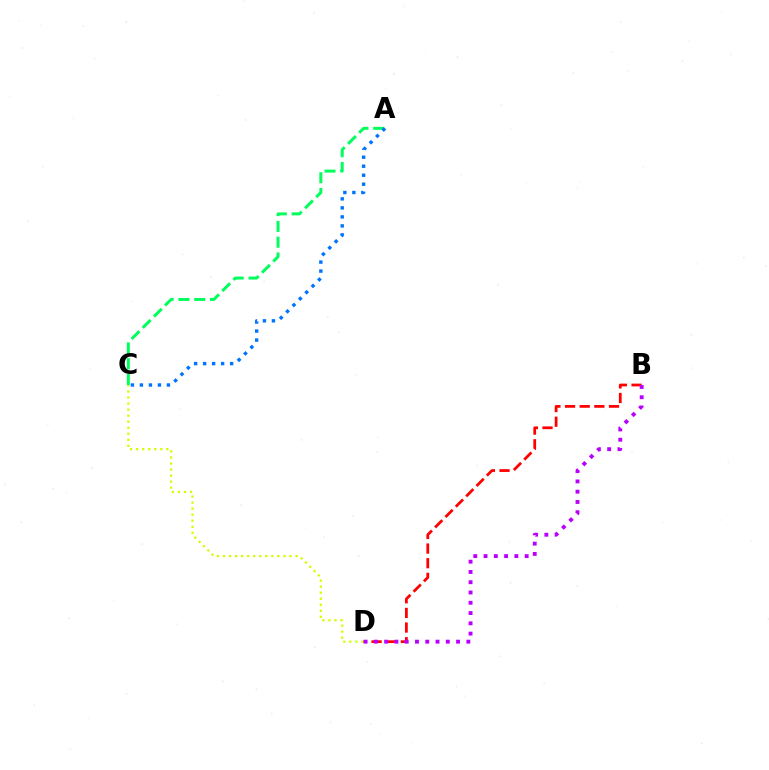{('A', 'C'): [{'color': '#00ff5c', 'line_style': 'dashed', 'thickness': 2.15}, {'color': '#0074ff', 'line_style': 'dotted', 'thickness': 2.45}], ('C', 'D'): [{'color': '#d1ff00', 'line_style': 'dotted', 'thickness': 1.64}], ('B', 'D'): [{'color': '#ff0000', 'line_style': 'dashed', 'thickness': 1.99}, {'color': '#b900ff', 'line_style': 'dotted', 'thickness': 2.79}]}